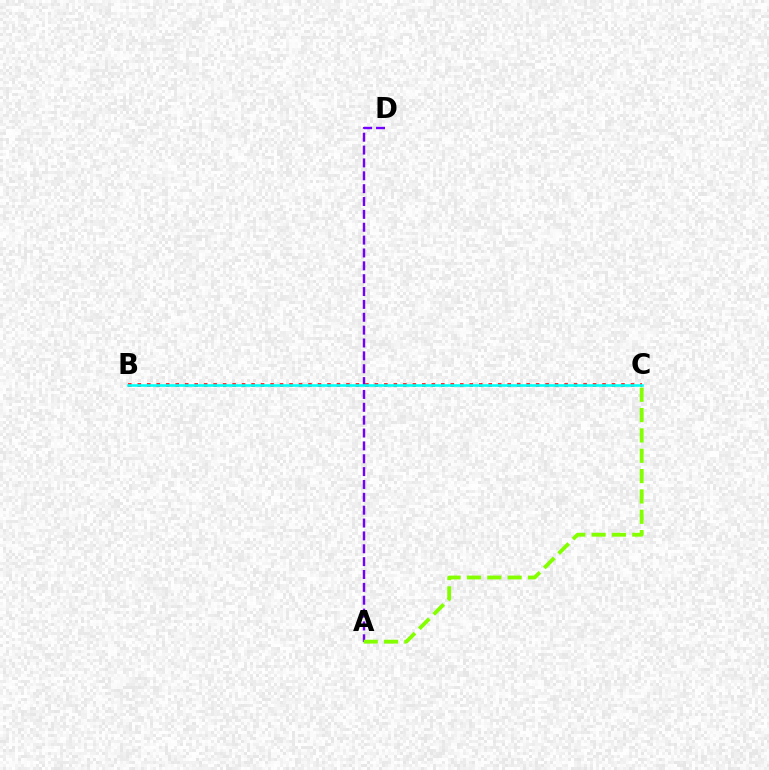{('A', 'D'): [{'color': '#7200ff', 'line_style': 'dashed', 'thickness': 1.75}], ('B', 'C'): [{'color': '#ff0000', 'line_style': 'dotted', 'thickness': 2.58}, {'color': '#00fff6', 'line_style': 'solid', 'thickness': 1.88}], ('A', 'C'): [{'color': '#84ff00', 'line_style': 'dashed', 'thickness': 2.76}]}